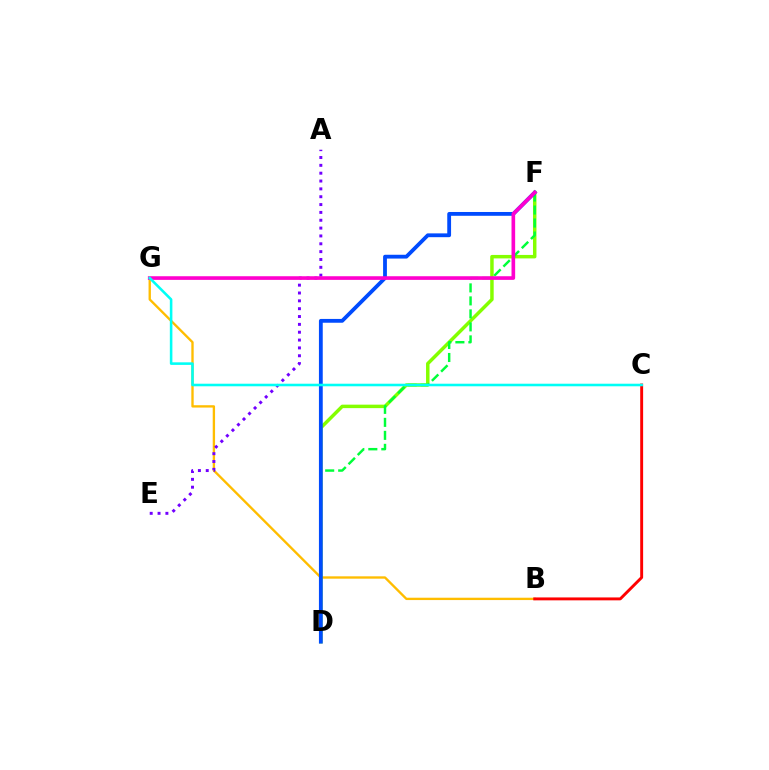{('B', 'G'): [{'color': '#ffbd00', 'line_style': 'solid', 'thickness': 1.69}], ('B', 'C'): [{'color': '#ff0000', 'line_style': 'solid', 'thickness': 2.09}], ('D', 'F'): [{'color': '#84ff00', 'line_style': 'solid', 'thickness': 2.5}, {'color': '#00ff39', 'line_style': 'dashed', 'thickness': 1.77}, {'color': '#004bff', 'line_style': 'solid', 'thickness': 2.74}], ('A', 'E'): [{'color': '#7200ff', 'line_style': 'dotted', 'thickness': 2.13}], ('F', 'G'): [{'color': '#ff00cf', 'line_style': 'solid', 'thickness': 2.62}], ('C', 'G'): [{'color': '#00fff6', 'line_style': 'solid', 'thickness': 1.85}]}